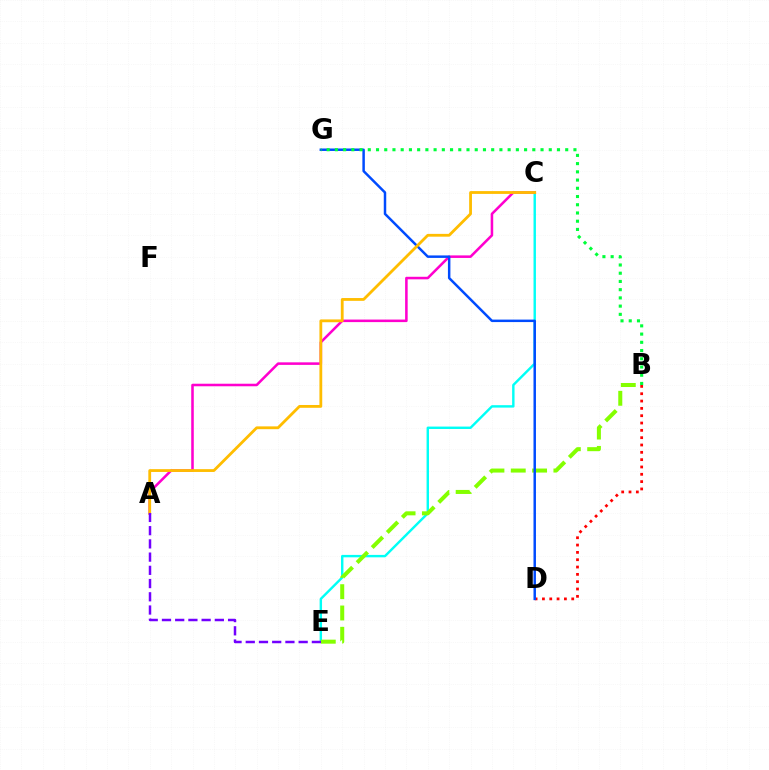{('C', 'E'): [{'color': '#00fff6', 'line_style': 'solid', 'thickness': 1.74}], ('B', 'D'): [{'color': '#ff0000', 'line_style': 'dotted', 'thickness': 1.99}], ('A', 'C'): [{'color': '#ff00cf', 'line_style': 'solid', 'thickness': 1.83}, {'color': '#ffbd00', 'line_style': 'solid', 'thickness': 2.02}], ('B', 'E'): [{'color': '#84ff00', 'line_style': 'dashed', 'thickness': 2.9}], ('D', 'G'): [{'color': '#004bff', 'line_style': 'solid', 'thickness': 1.78}], ('A', 'E'): [{'color': '#7200ff', 'line_style': 'dashed', 'thickness': 1.8}], ('B', 'G'): [{'color': '#00ff39', 'line_style': 'dotted', 'thickness': 2.24}]}